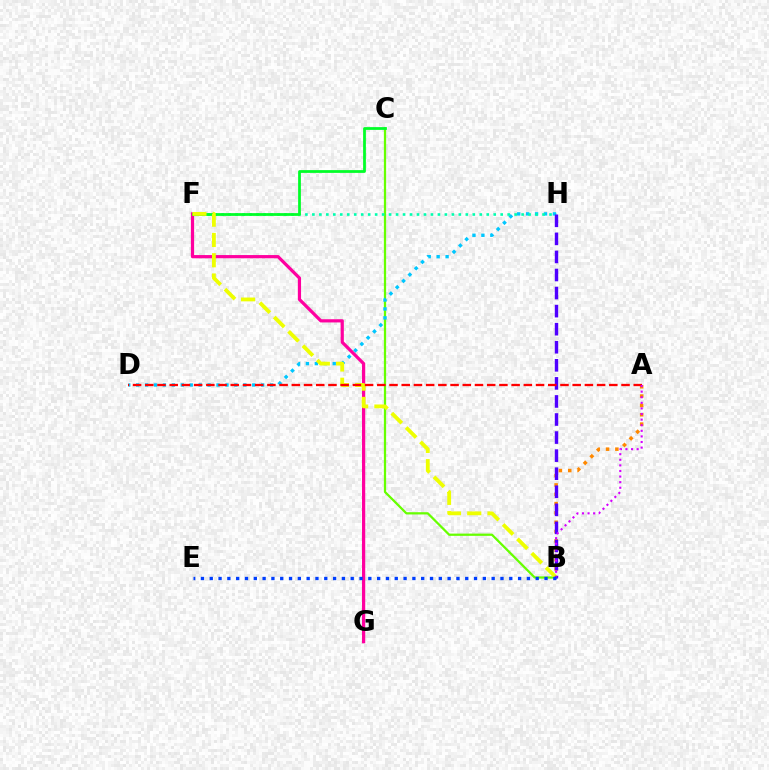{('A', 'B'): [{'color': '#ff8800', 'line_style': 'dotted', 'thickness': 2.54}, {'color': '#d600ff', 'line_style': 'dotted', 'thickness': 1.52}], ('F', 'G'): [{'color': '#ff00a0', 'line_style': 'solid', 'thickness': 2.32}], ('B', 'C'): [{'color': '#66ff00', 'line_style': 'solid', 'thickness': 1.62}], ('D', 'H'): [{'color': '#00c7ff', 'line_style': 'dotted', 'thickness': 2.43}], ('F', 'H'): [{'color': '#00ffaf', 'line_style': 'dotted', 'thickness': 1.89}], ('C', 'F'): [{'color': '#00ff27', 'line_style': 'solid', 'thickness': 1.99}], ('B', 'F'): [{'color': '#eeff00', 'line_style': 'dashed', 'thickness': 2.75}], ('B', 'H'): [{'color': '#4f00ff', 'line_style': 'dashed', 'thickness': 2.45}], ('A', 'D'): [{'color': '#ff0000', 'line_style': 'dashed', 'thickness': 1.66}], ('B', 'E'): [{'color': '#003fff', 'line_style': 'dotted', 'thickness': 2.39}]}